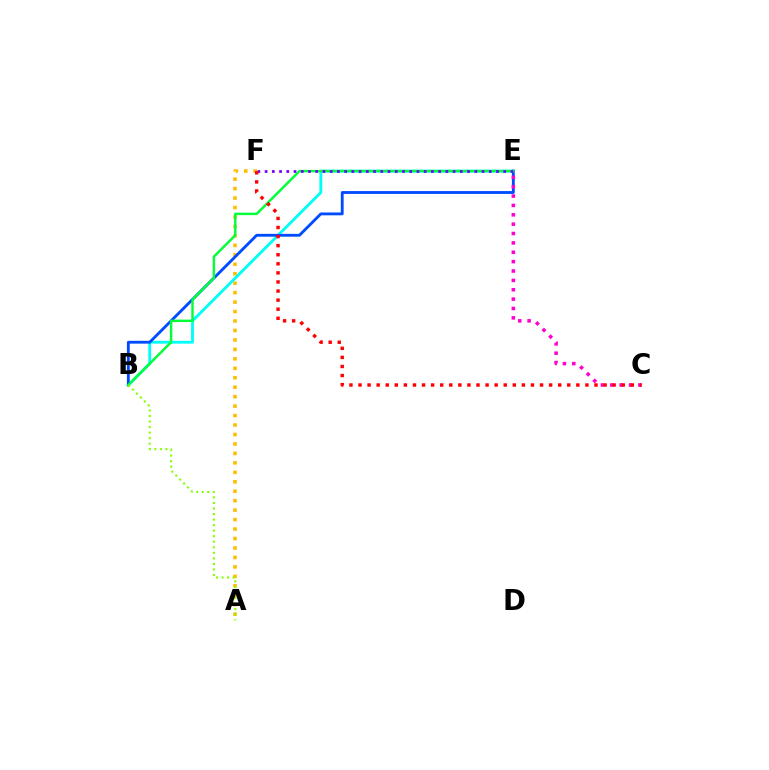{('A', 'F'): [{'color': '#ffbd00', 'line_style': 'dotted', 'thickness': 2.57}], ('B', 'E'): [{'color': '#00fff6', 'line_style': 'solid', 'thickness': 2.05}, {'color': '#004bff', 'line_style': 'solid', 'thickness': 2.04}, {'color': '#00ff39', 'line_style': 'solid', 'thickness': 1.76}], ('C', 'E'): [{'color': '#ff00cf', 'line_style': 'dotted', 'thickness': 2.55}], ('A', 'B'): [{'color': '#84ff00', 'line_style': 'dotted', 'thickness': 1.51}], ('E', 'F'): [{'color': '#7200ff', 'line_style': 'dotted', 'thickness': 1.96}], ('C', 'F'): [{'color': '#ff0000', 'line_style': 'dotted', 'thickness': 2.47}]}